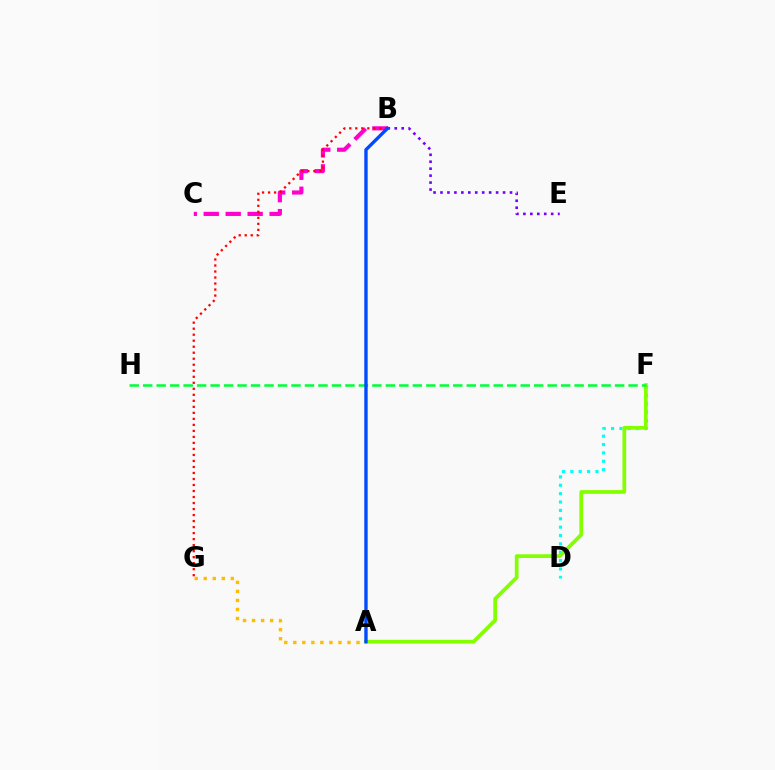{('D', 'F'): [{'color': '#00fff6', 'line_style': 'dotted', 'thickness': 2.27}], ('B', 'C'): [{'color': '#ff00cf', 'line_style': 'dashed', 'thickness': 2.98}], ('A', 'F'): [{'color': '#84ff00', 'line_style': 'solid', 'thickness': 2.69}], ('B', 'E'): [{'color': '#7200ff', 'line_style': 'dotted', 'thickness': 1.89}], ('A', 'G'): [{'color': '#ffbd00', 'line_style': 'dotted', 'thickness': 2.45}], ('B', 'G'): [{'color': '#ff0000', 'line_style': 'dotted', 'thickness': 1.63}], ('F', 'H'): [{'color': '#00ff39', 'line_style': 'dashed', 'thickness': 1.83}], ('A', 'B'): [{'color': '#004bff', 'line_style': 'solid', 'thickness': 2.42}]}